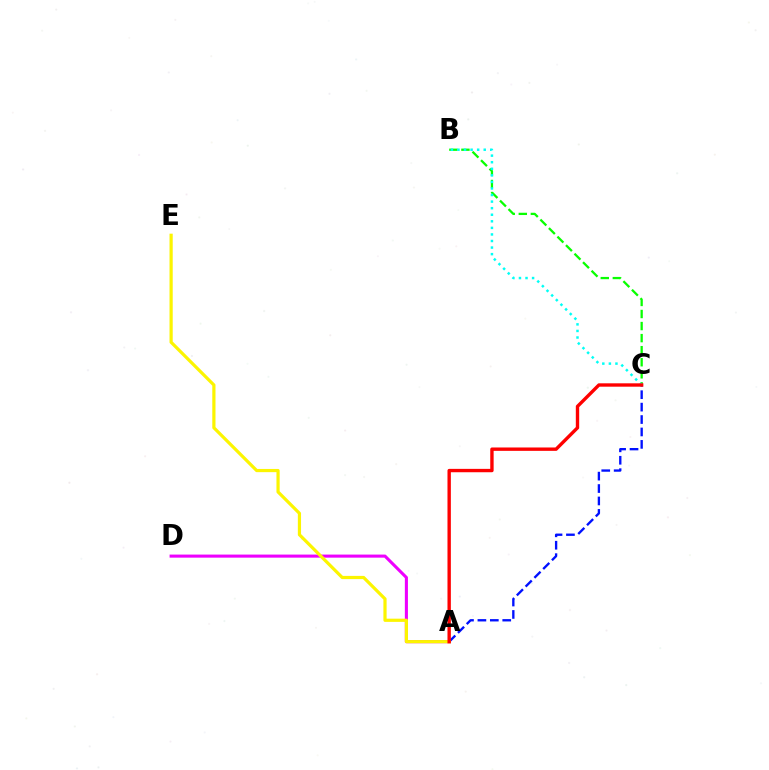{('B', 'C'): [{'color': '#08ff00', 'line_style': 'dashed', 'thickness': 1.64}, {'color': '#00fff6', 'line_style': 'dotted', 'thickness': 1.78}], ('A', 'D'): [{'color': '#ee00ff', 'line_style': 'solid', 'thickness': 2.21}], ('A', 'C'): [{'color': '#0010ff', 'line_style': 'dashed', 'thickness': 1.69}, {'color': '#ff0000', 'line_style': 'solid', 'thickness': 2.43}], ('A', 'E'): [{'color': '#fcf500', 'line_style': 'solid', 'thickness': 2.3}]}